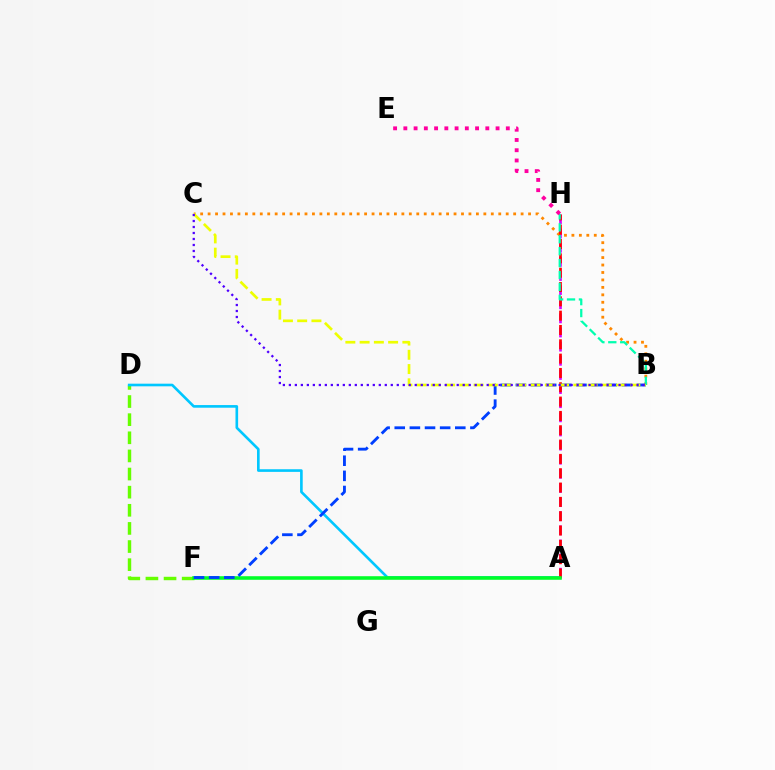{('D', 'F'): [{'color': '#66ff00', 'line_style': 'dashed', 'thickness': 2.46}], ('A', 'H'): [{'color': '#d600ff', 'line_style': 'dashed', 'thickness': 1.92}, {'color': '#ff0000', 'line_style': 'dashed', 'thickness': 1.95}], ('A', 'D'): [{'color': '#00c7ff', 'line_style': 'solid', 'thickness': 1.9}], ('B', 'C'): [{'color': '#ff8800', 'line_style': 'dotted', 'thickness': 2.02}, {'color': '#eeff00', 'line_style': 'dashed', 'thickness': 1.94}, {'color': '#4f00ff', 'line_style': 'dotted', 'thickness': 1.63}], ('A', 'F'): [{'color': '#00ff27', 'line_style': 'solid', 'thickness': 2.57}], ('B', 'H'): [{'color': '#00ffaf', 'line_style': 'dashed', 'thickness': 1.62}], ('E', 'H'): [{'color': '#ff00a0', 'line_style': 'dotted', 'thickness': 2.78}], ('B', 'F'): [{'color': '#003fff', 'line_style': 'dashed', 'thickness': 2.06}]}